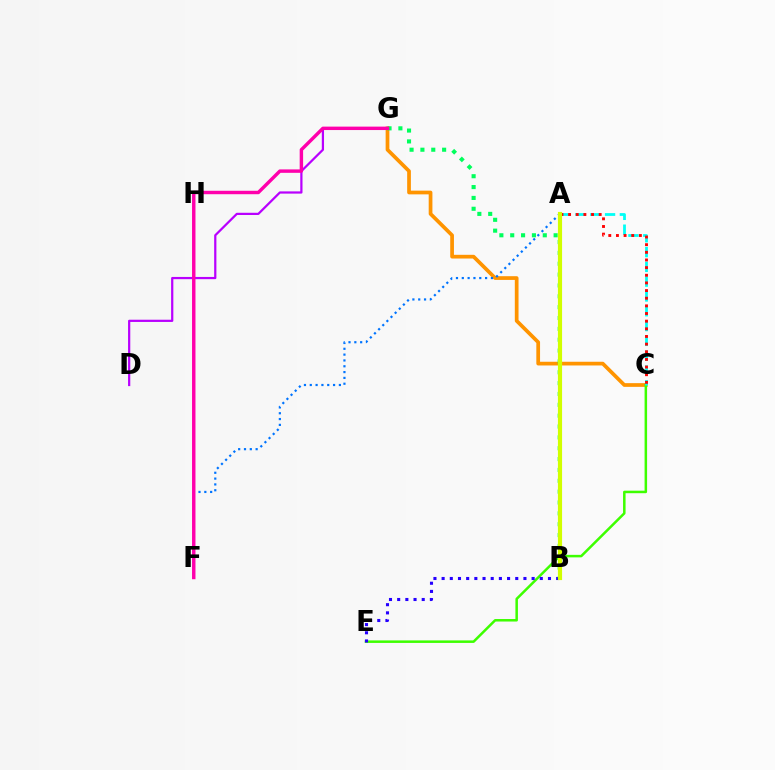{('C', 'G'): [{'color': '#ff9400', 'line_style': 'solid', 'thickness': 2.68}], ('D', 'G'): [{'color': '#b900ff', 'line_style': 'solid', 'thickness': 1.6}], ('C', 'E'): [{'color': '#3dff00', 'line_style': 'solid', 'thickness': 1.81}], ('B', 'E'): [{'color': '#2500ff', 'line_style': 'dotted', 'thickness': 2.22}], ('A', 'C'): [{'color': '#00fff6', 'line_style': 'dashed', 'thickness': 2.01}, {'color': '#ff0000', 'line_style': 'dotted', 'thickness': 2.08}], ('A', 'F'): [{'color': '#0074ff', 'line_style': 'dotted', 'thickness': 1.58}], ('B', 'G'): [{'color': '#00ff5c', 'line_style': 'dotted', 'thickness': 2.95}], ('F', 'G'): [{'color': '#ff00ac', 'line_style': 'solid', 'thickness': 2.47}], ('A', 'B'): [{'color': '#d1ff00', 'line_style': 'solid', 'thickness': 2.98}]}